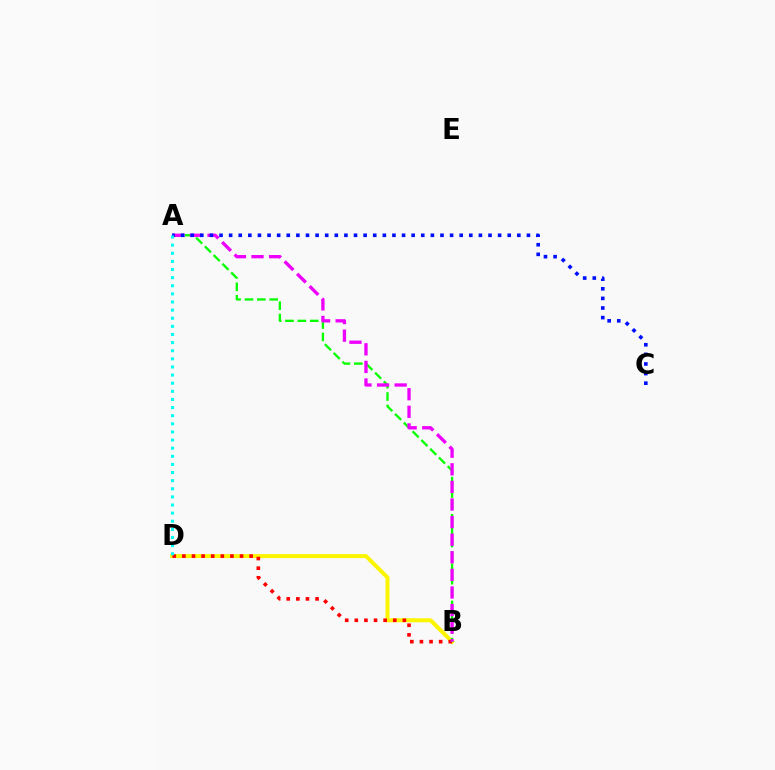{('B', 'D'): [{'color': '#fcf500', 'line_style': 'solid', 'thickness': 2.86}, {'color': '#ff0000', 'line_style': 'dotted', 'thickness': 2.61}], ('A', 'B'): [{'color': '#08ff00', 'line_style': 'dashed', 'thickness': 1.68}, {'color': '#ee00ff', 'line_style': 'dashed', 'thickness': 2.39}], ('A', 'C'): [{'color': '#0010ff', 'line_style': 'dotted', 'thickness': 2.61}], ('A', 'D'): [{'color': '#00fff6', 'line_style': 'dotted', 'thickness': 2.21}]}